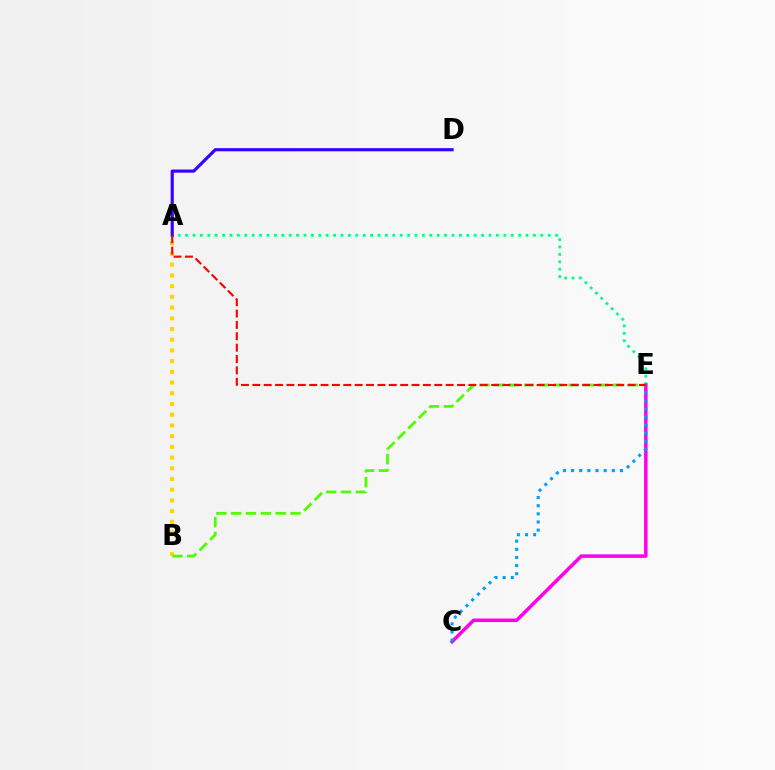{('A', 'E'): [{'color': '#00ff86', 'line_style': 'dotted', 'thickness': 2.01}, {'color': '#ff0000', 'line_style': 'dashed', 'thickness': 1.54}], ('C', 'E'): [{'color': '#ff00ed', 'line_style': 'solid', 'thickness': 2.53}, {'color': '#009eff', 'line_style': 'dotted', 'thickness': 2.21}], ('A', 'D'): [{'color': '#3700ff', 'line_style': 'solid', 'thickness': 2.27}], ('A', 'B'): [{'color': '#ffd500', 'line_style': 'dotted', 'thickness': 2.91}], ('B', 'E'): [{'color': '#4fff00', 'line_style': 'dashed', 'thickness': 2.02}]}